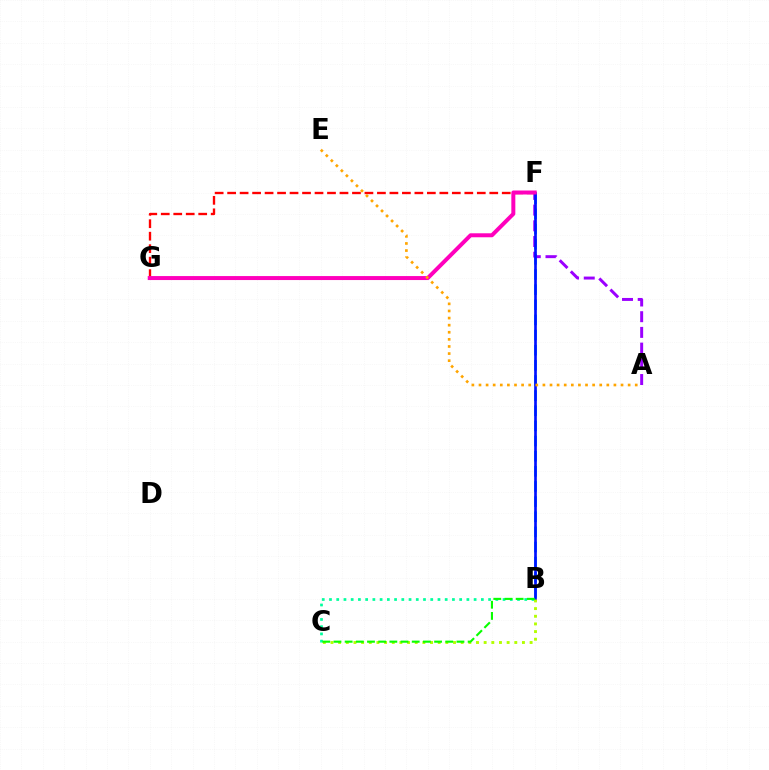{('B', 'C'): [{'color': '#00ff9d', 'line_style': 'dotted', 'thickness': 1.96}, {'color': '#b3ff00', 'line_style': 'dotted', 'thickness': 2.08}, {'color': '#08ff00', 'line_style': 'dashed', 'thickness': 1.52}], ('B', 'F'): [{'color': '#00b5ff', 'line_style': 'dashed', 'thickness': 2.06}, {'color': '#0010ff', 'line_style': 'solid', 'thickness': 1.92}], ('A', 'F'): [{'color': '#9b00ff', 'line_style': 'dashed', 'thickness': 2.13}], ('F', 'G'): [{'color': '#ff0000', 'line_style': 'dashed', 'thickness': 1.7}, {'color': '#ff00bd', 'line_style': 'solid', 'thickness': 2.87}], ('A', 'E'): [{'color': '#ffa500', 'line_style': 'dotted', 'thickness': 1.93}]}